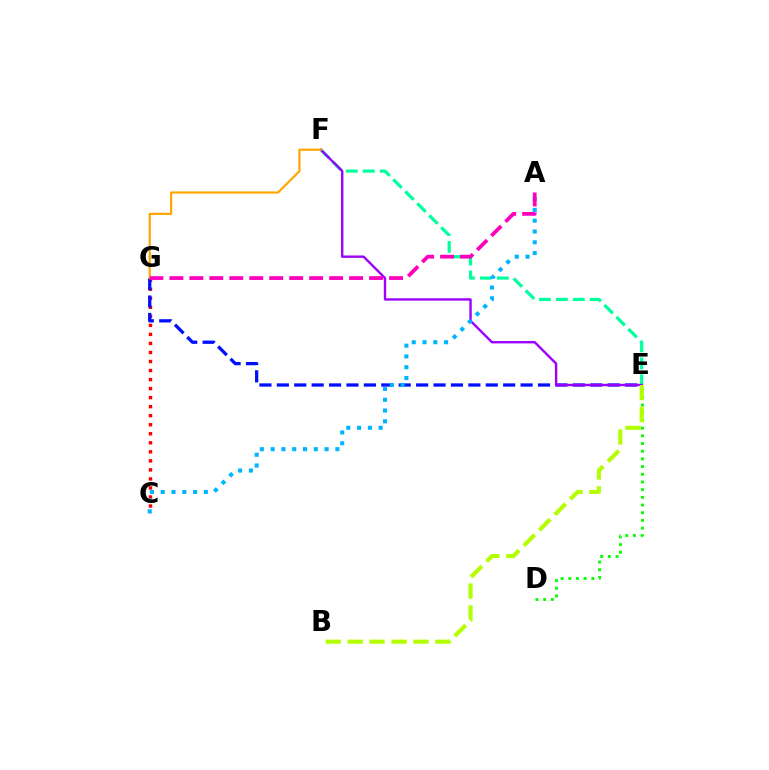{('E', 'F'): [{'color': '#00ff9d', 'line_style': 'dashed', 'thickness': 2.3}, {'color': '#9b00ff', 'line_style': 'solid', 'thickness': 1.72}], ('C', 'G'): [{'color': '#ff0000', 'line_style': 'dotted', 'thickness': 2.45}], ('E', 'G'): [{'color': '#0010ff', 'line_style': 'dashed', 'thickness': 2.37}], ('F', 'G'): [{'color': '#ffa500', 'line_style': 'solid', 'thickness': 1.56}], ('D', 'E'): [{'color': '#08ff00', 'line_style': 'dotted', 'thickness': 2.09}], ('A', 'C'): [{'color': '#00b5ff', 'line_style': 'dotted', 'thickness': 2.93}], ('B', 'E'): [{'color': '#b3ff00', 'line_style': 'dashed', 'thickness': 2.98}], ('A', 'G'): [{'color': '#ff00bd', 'line_style': 'dashed', 'thickness': 2.71}]}